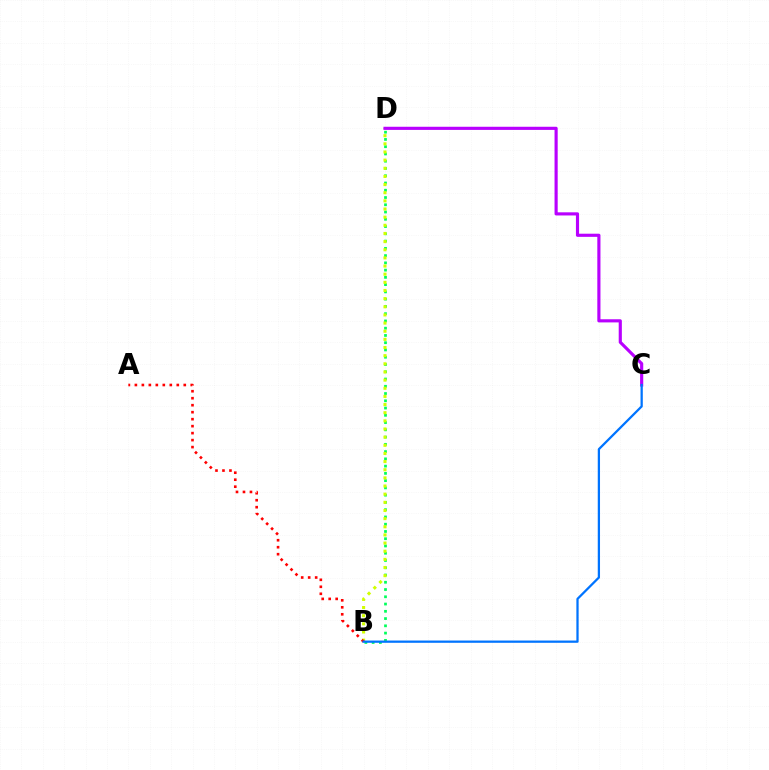{('B', 'D'): [{'color': '#00ff5c', 'line_style': 'dotted', 'thickness': 1.97}, {'color': '#d1ff00', 'line_style': 'dotted', 'thickness': 2.21}], ('C', 'D'): [{'color': '#b900ff', 'line_style': 'solid', 'thickness': 2.26}], ('A', 'B'): [{'color': '#ff0000', 'line_style': 'dotted', 'thickness': 1.9}], ('B', 'C'): [{'color': '#0074ff', 'line_style': 'solid', 'thickness': 1.63}]}